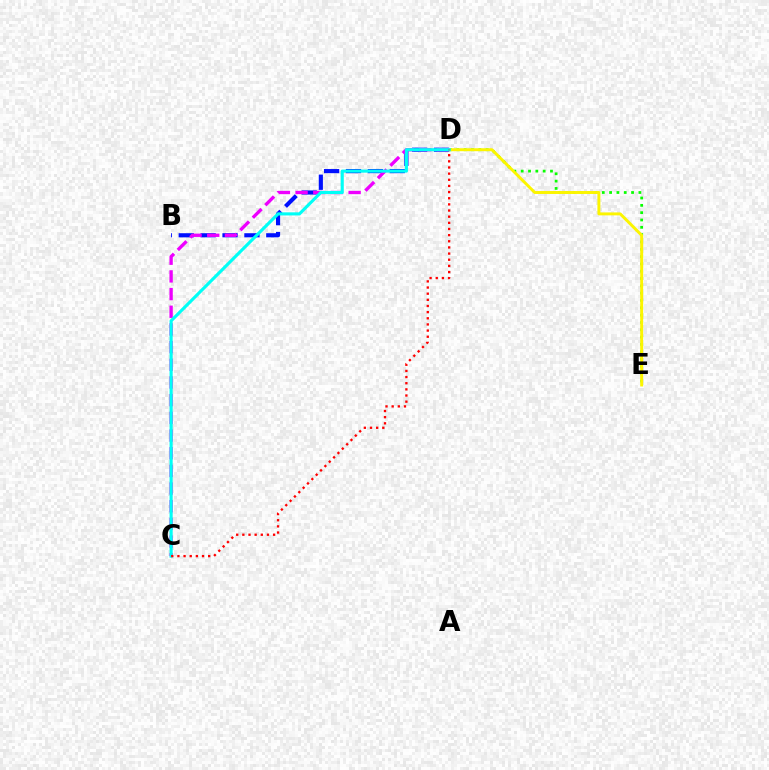{('D', 'E'): [{'color': '#08ff00', 'line_style': 'dotted', 'thickness': 1.99}, {'color': '#fcf500', 'line_style': 'solid', 'thickness': 2.12}], ('B', 'D'): [{'color': '#0010ff', 'line_style': 'dashed', 'thickness': 2.97}], ('C', 'D'): [{'color': '#ee00ff', 'line_style': 'dashed', 'thickness': 2.4}, {'color': '#00fff6', 'line_style': 'solid', 'thickness': 2.24}, {'color': '#ff0000', 'line_style': 'dotted', 'thickness': 1.67}]}